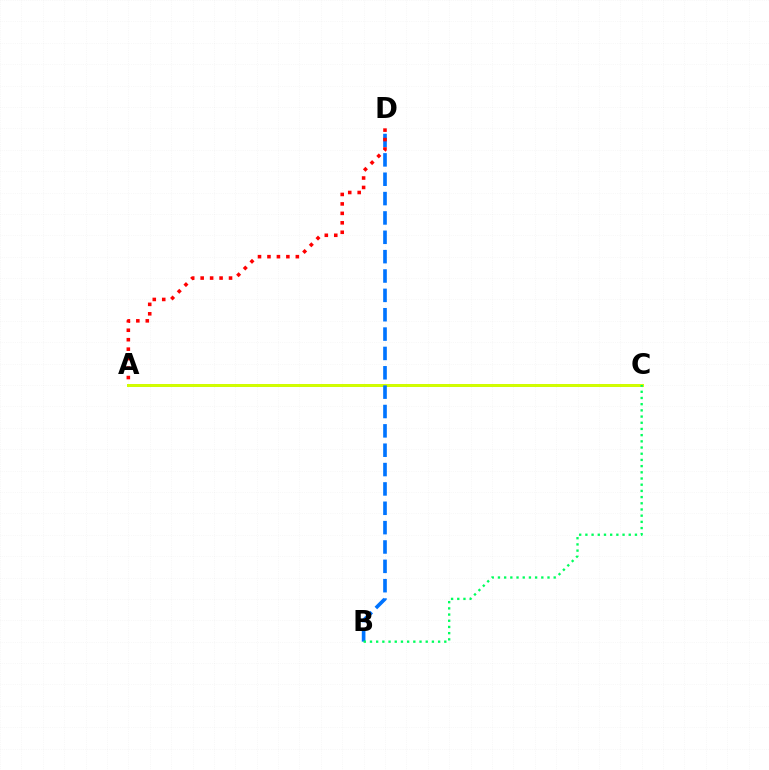{('A', 'C'): [{'color': '#b900ff', 'line_style': 'solid', 'thickness': 2.14}, {'color': '#d1ff00', 'line_style': 'solid', 'thickness': 2.14}], ('B', 'D'): [{'color': '#0074ff', 'line_style': 'dashed', 'thickness': 2.63}], ('B', 'C'): [{'color': '#00ff5c', 'line_style': 'dotted', 'thickness': 1.68}], ('A', 'D'): [{'color': '#ff0000', 'line_style': 'dotted', 'thickness': 2.57}]}